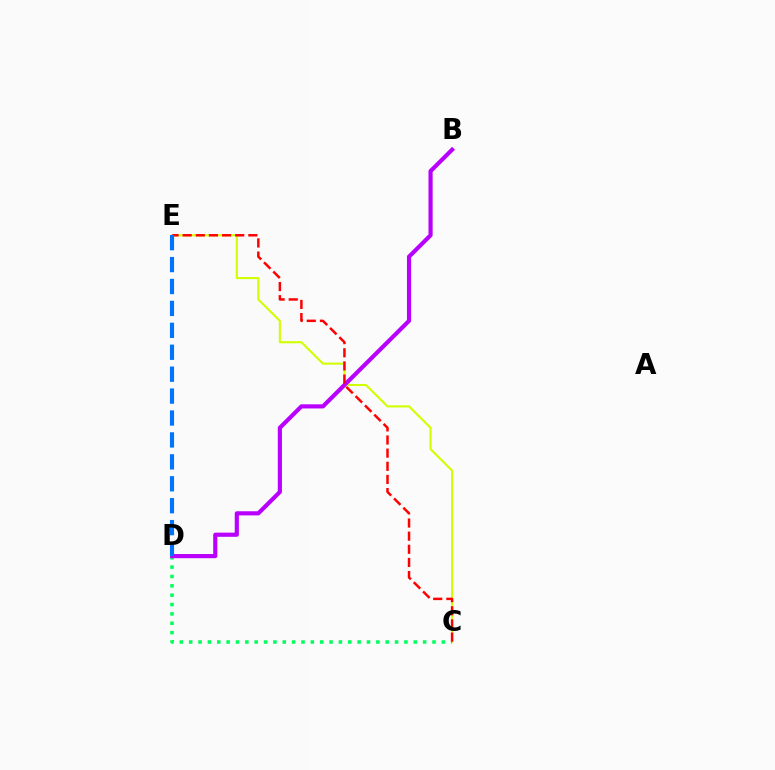{('C', 'E'): [{'color': '#d1ff00', 'line_style': 'solid', 'thickness': 1.51}, {'color': '#ff0000', 'line_style': 'dashed', 'thickness': 1.79}], ('C', 'D'): [{'color': '#00ff5c', 'line_style': 'dotted', 'thickness': 2.54}], ('B', 'D'): [{'color': '#b900ff', 'line_style': 'solid', 'thickness': 2.99}], ('D', 'E'): [{'color': '#0074ff', 'line_style': 'dashed', 'thickness': 2.98}]}